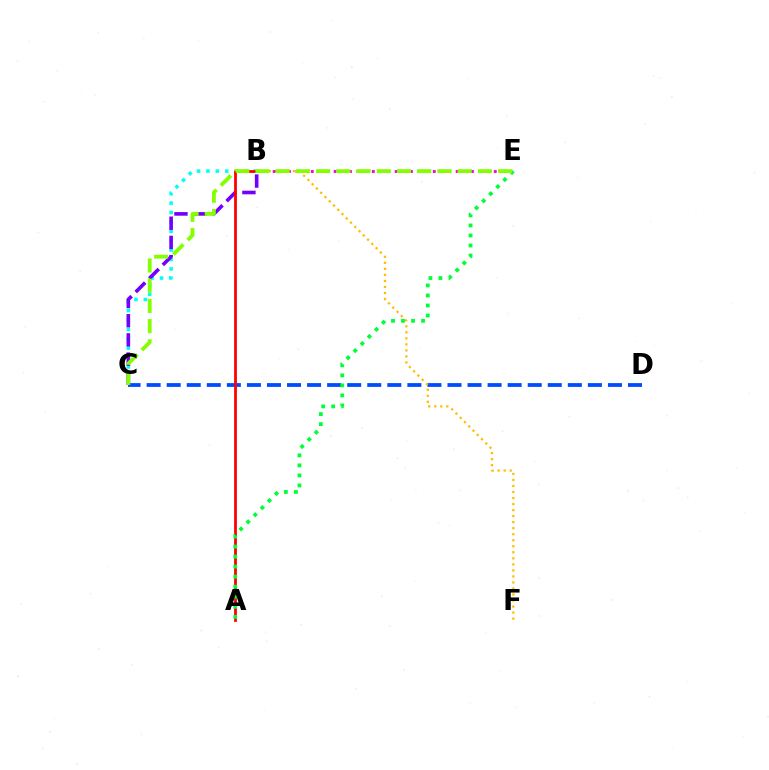{('B', 'C'): [{'color': '#00fff6', 'line_style': 'dotted', 'thickness': 2.55}, {'color': '#7200ff', 'line_style': 'dashed', 'thickness': 2.61}], ('C', 'D'): [{'color': '#004bff', 'line_style': 'dashed', 'thickness': 2.72}], ('B', 'F'): [{'color': '#ffbd00', 'line_style': 'dotted', 'thickness': 1.64}], ('A', 'B'): [{'color': '#ff0000', 'line_style': 'solid', 'thickness': 2.0}], ('B', 'E'): [{'color': '#ff00cf', 'line_style': 'dotted', 'thickness': 2.07}], ('A', 'E'): [{'color': '#00ff39', 'line_style': 'dotted', 'thickness': 2.72}], ('C', 'E'): [{'color': '#84ff00', 'line_style': 'dashed', 'thickness': 2.75}]}